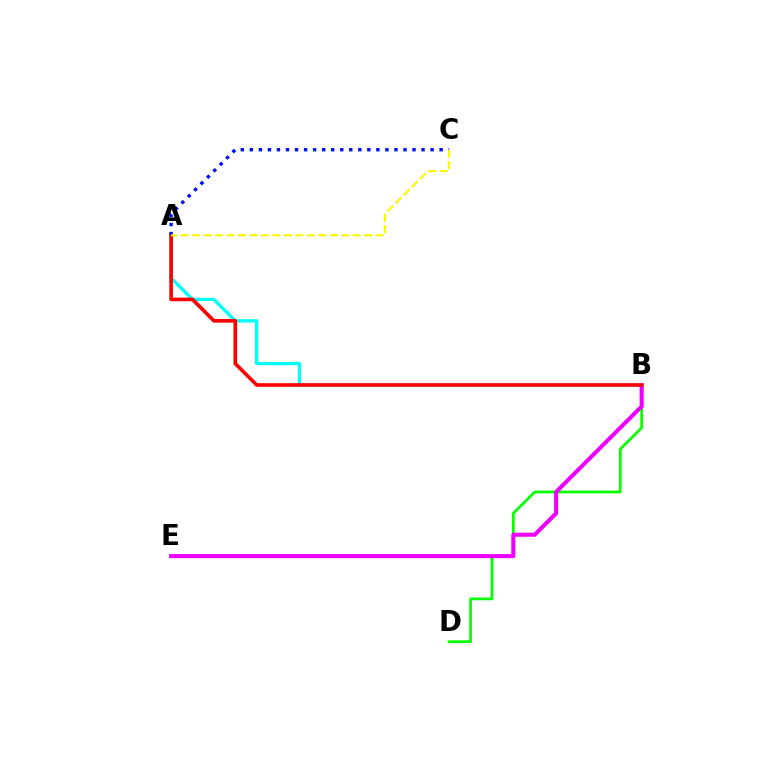{('B', 'D'): [{'color': '#08ff00', 'line_style': 'solid', 'thickness': 1.97}], ('B', 'E'): [{'color': '#ee00ff', 'line_style': 'solid', 'thickness': 2.93}], ('A', 'B'): [{'color': '#00fff6', 'line_style': 'solid', 'thickness': 2.38}, {'color': '#ff0000', 'line_style': 'solid', 'thickness': 2.62}], ('A', 'C'): [{'color': '#0010ff', 'line_style': 'dotted', 'thickness': 2.46}, {'color': '#fcf500', 'line_style': 'dashed', 'thickness': 1.56}]}